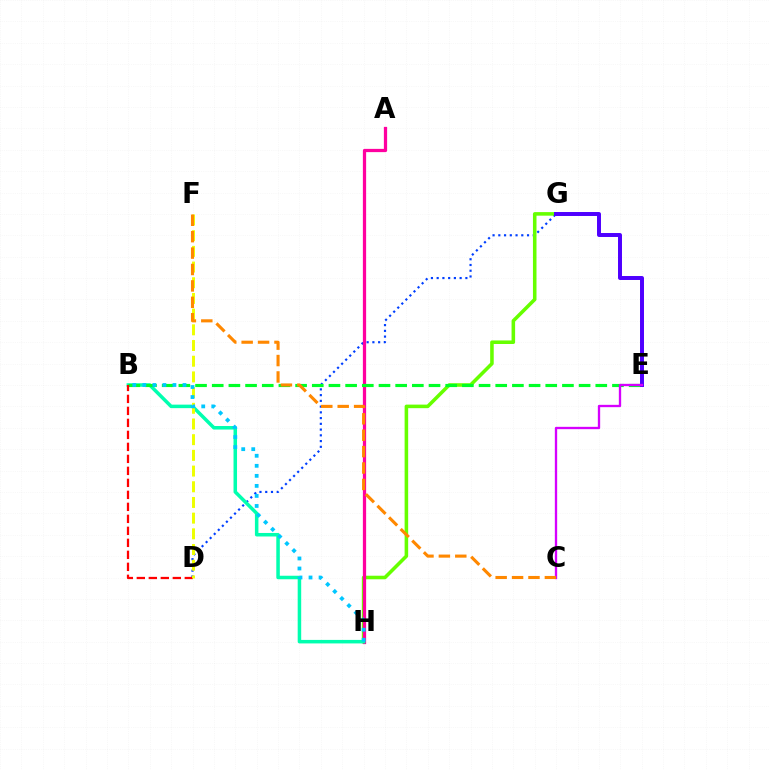{('D', 'G'): [{'color': '#003fff', 'line_style': 'dotted', 'thickness': 1.56}], ('G', 'H'): [{'color': '#66ff00', 'line_style': 'solid', 'thickness': 2.56}], ('A', 'H'): [{'color': '#ff00a0', 'line_style': 'solid', 'thickness': 2.34}], ('B', 'H'): [{'color': '#00ffaf', 'line_style': 'solid', 'thickness': 2.53}, {'color': '#00c7ff', 'line_style': 'dotted', 'thickness': 2.73}], ('B', 'E'): [{'color': '#00ff27', 'line_style': 'dashed', 'thickness': 2.27}], ('E', 'G'): [{'color': '#4f00ff', 'line_style': 'solid', 'thickness': 2.86}], ('B', 'D'): [{'color': '#ff0000', 'line_style': 'dashed', 'thickness': 1.63}], ('C', 'E'): [{'color': '#d600ff', 'line_style': 'solid', 'thickness': 1.68}], ('D', 'F'): [{'color': '#eeff00', 'line_style': 'dashed', 'thickness': 2.13}], ('C', 'F'): [{'color': '#ff8800', 'line_style': 'dashed', 'thickness': 2.23}]}